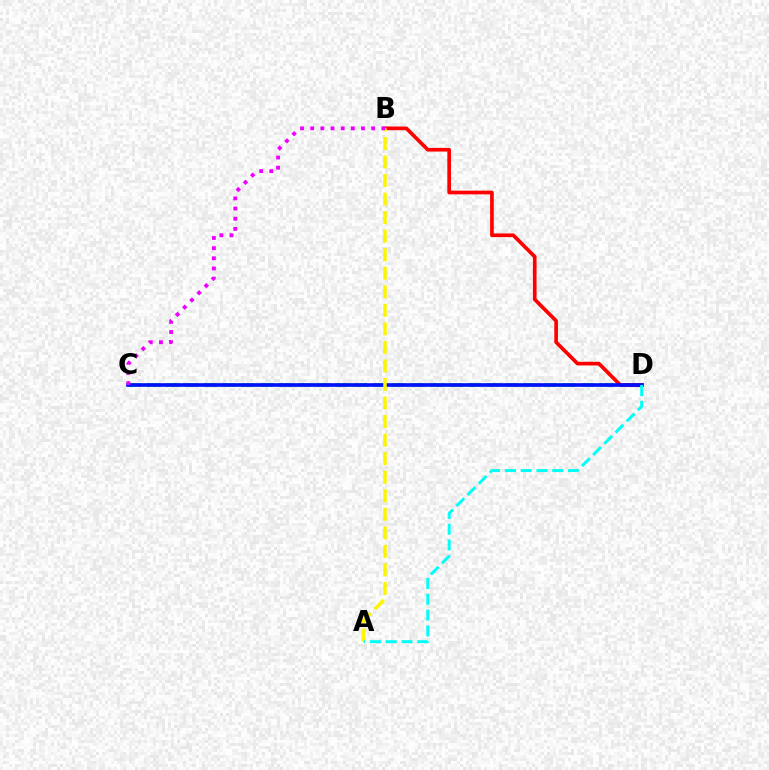{('C', 'D'): [{'color': '#08ff00', 'line_style': 'dashed', 'thickness': 2.57}, {'color': '#0010ff', 'line_style': 'solid', 'thickness': 2.62}], ('B', 'D'): [{'color': '#ff0000', 'line_style': 'solid', 'thickness': 2.65}], ('A', 'B'): [{'color': '#fcf500', 'line_style': 'dashed', 'thickness': 2.52}], ('A', 'D'): [{'color': '#00fff6', 'line_style': 'dashed', 'thickness': 2.15}], ('B', 'C'): [{'color': '#ee00ff', 'line_style': 'dotted', 'thickness': 2.76}]}